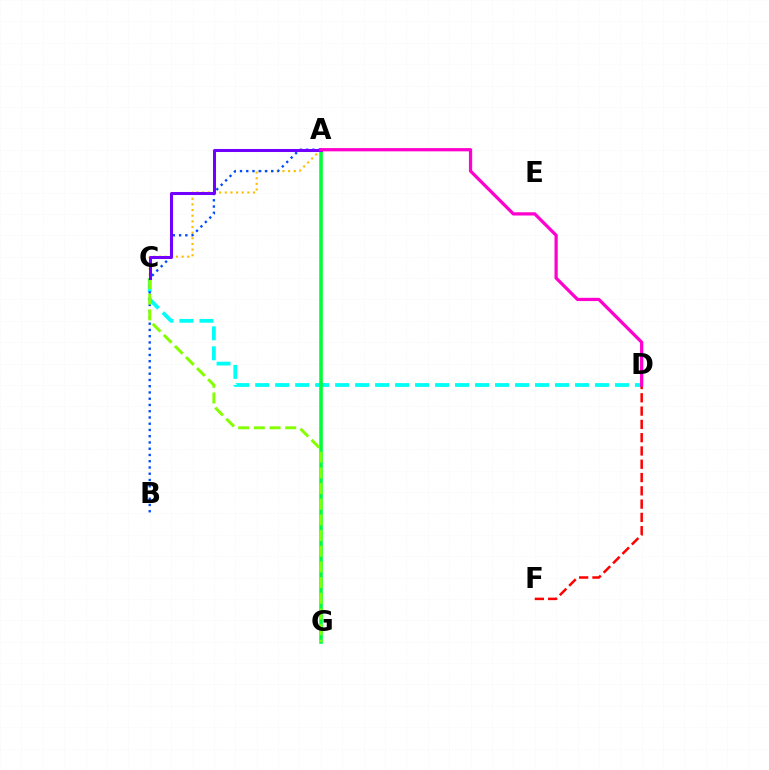{('A', 'C'): [{'color': '#ffbd00', 'line_style': 'dotted', 'thickness': 1.53}, {'color': '#7200ff', 'line_style': 'solid', 'thickness': 2.18}], ('C', 'D'): [{'color': '#00fff6', 'line_style': 'dashed', 'thickness': 2.72}], ('A', 'G'): [{'color': '#00ff39', 'line_style': 'solid', 'thickness': 2.56}], ('A', 'B'): [{'color': '#004bff', 'line_style': 'dotted', 'thickness': 1.7}], ('C', 'G'): [{'color': '#84ff00', 'line_style': 'dashed', 'thickness': 2.13}], ('D', 'F'): [{'color': '#ff0000', 'line_style': 'dashed', 'thickness': 1.81}], ('A', 'D'): [{'color': '#ff00cf', 'line_style': 'solid', 'thickness': 2.33}]}